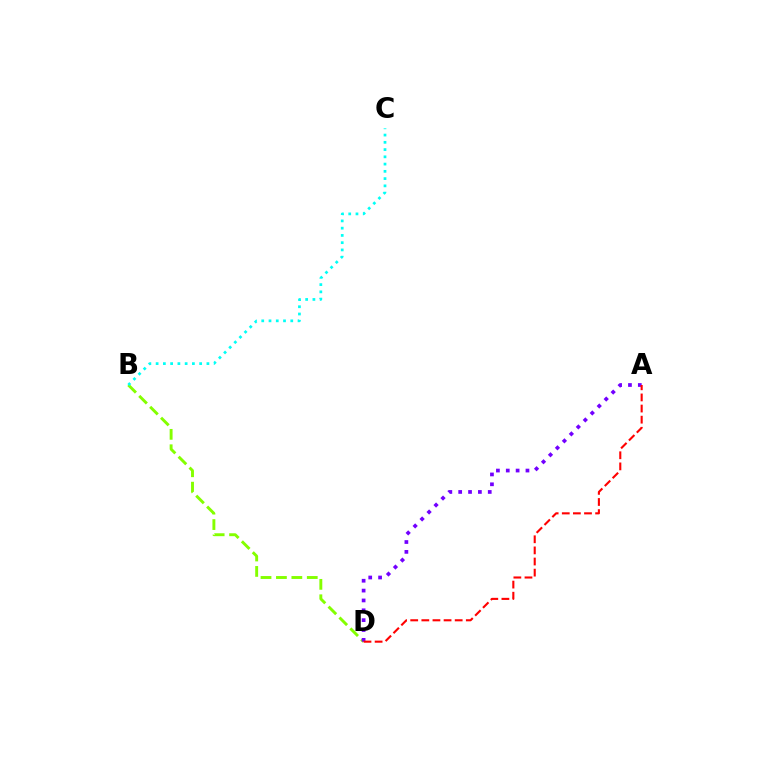{('B', 'D'): [{'color': '#84ff00', 'line_style': 'dashed', 'thickness': 2.09}], ('A', 'D'): [{'color': '#7200ff', 'line_style': 'dotted', 'thickness': 2.68}, {'color': '#ff0000', 'line_style': 'dashed', 'thickness': 1.51}], ('B', 'C'): [{'color': '#00fff6', 'line_style': 'dotted', 'thickness': 1.97}]}